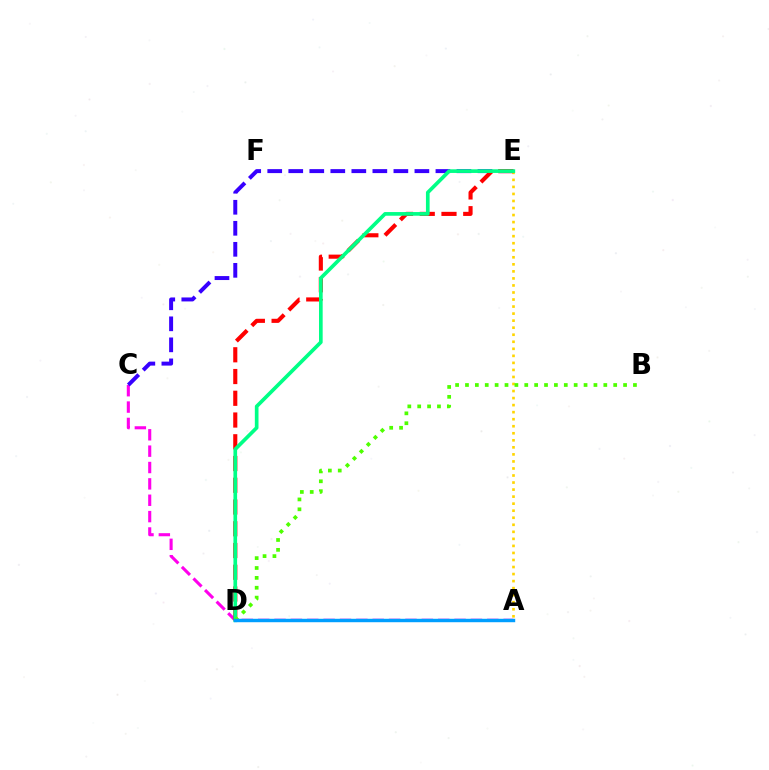{('A', 'C'): [{'color': '#ff00ed', 'line_style': 'dashed', 'thickness': 2.22}], ('C', 'E'): [{'color': '#3700ff', 'line_style': 'dashed', 'thickness': 2.86}], ('A', 'E'): [{'color': '#ffd500', 'line_style': 'dotted', 'thickness': 1.91}], ('D', 'E'): [{'color': '#ff0000', 'line_style': 'dashed', 'thickness': 2.95}, {'color': '#00ff86', 'line_style': 'solid', 'thickness': 2.64}], ('B', 'D'): [{'color': '#4fff00', 'line_style': 'dotted', 'thickness': 2.68}], ('A', 'D'): [{'color': '#009eff', 'line_style': 'solid', 'thickness': 2.47}]}